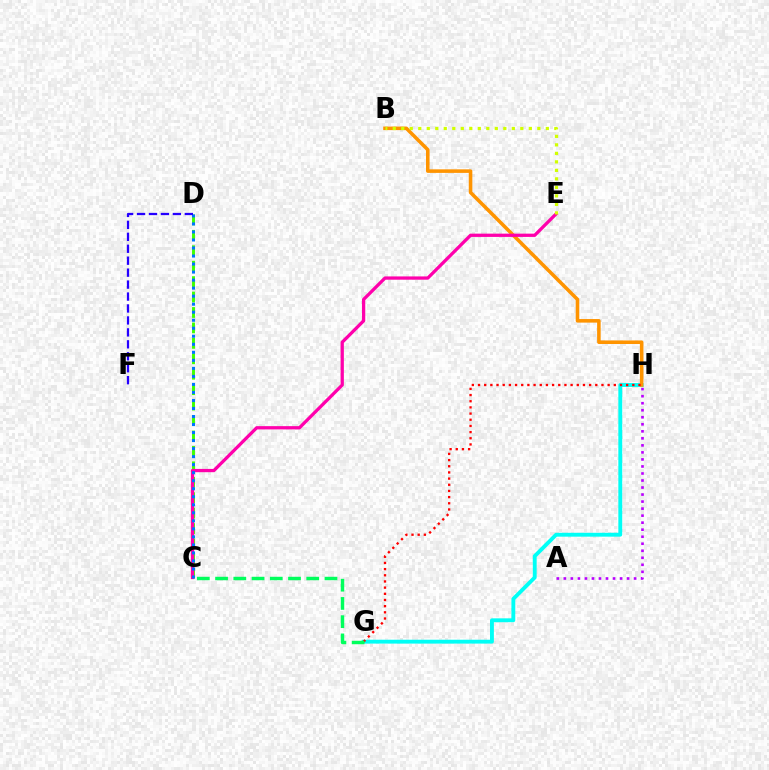{('G', 'H'): [{'color': '#00fff6', 'line_style': 'solid', 'thickness': 2.79}, {'color': '#ff0000', 'line_style': 'dotted', 'thickness': 1.68}], ('A', 'H'): [{'color': '#b900ff', 'line_style': 'dotted', 'thickness': 1.91}], ('C', 'D'): [{'color': '#3dff00', 'line_style': 'dashed', 'thickness': 2.1}, {'color': '#0074ff', 'line_style': 'dotted', 'thickness': 2.18}], ('B', 'H'): [{'color': '#ff9400', 'line_style': 'solid', 'thickness': 2.56}], ('C', 'E'): [{'color': '#ff00ac', 'line_style': 'solid', 'thickness': 2.36}], ('B', 'E'): [{'color': '#d1ff00', 'line_style': 'dotted', 'thickness': 2.31}], ('D', 'F'): [{'color': '#2500ff', 'line_style': 'dashed', 'thickness': 1.62}], ('C', 'G'): [{'color': '#00ff5c', 'line_style': 'dashed', 'thickness': 2.48}]}